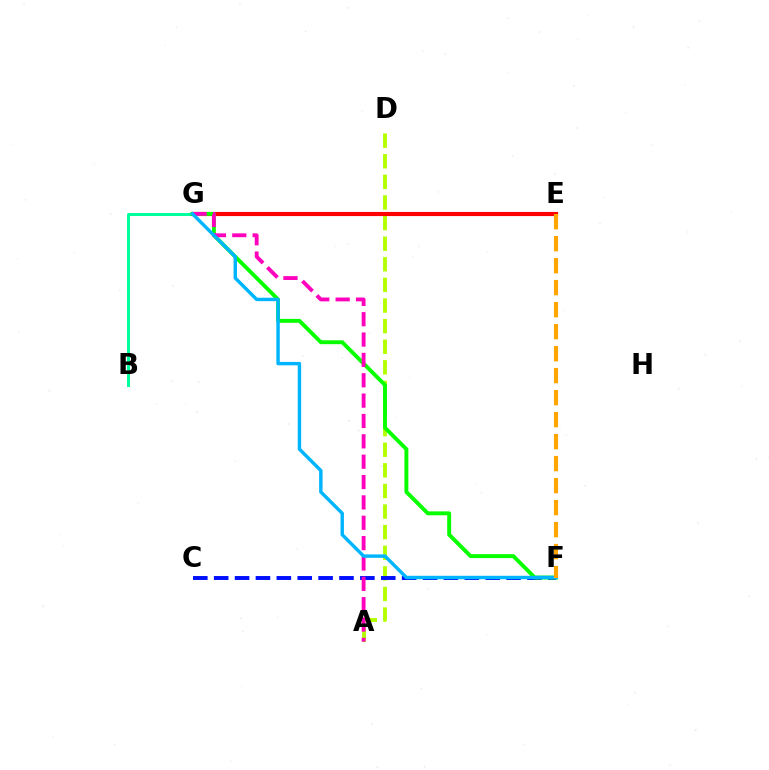{('A', 'D'): [{'color': '#b3ff00', 'line_style': 'dashed', 'thickness': 2.8}], ('E', 'G'): [{'color': '#9b00ff', 'line_style': 'dashed', 'thickness': 2.83}, {'color': '#ff0000', 'line_style': 'solid', 'thickness': 2.98}], ('B', 'G'): [{'color': '#00ff9d', 'line_style': 'solid', 'thickness': 2.16}], ('C', 'F'): [{'color': '#0010ff', 'line_style': 'dashed', 'thickness': 2.84}], ('F', 'G'): [{'color': '#08ff00', 'line_style': 'solid', 'thickness': 2.82}, {'color': '#00b5ff', 'line_style': 'solid', 'thickness': 2.46}], ('A', 'G'): [{'color': '#ff00bd', 'line_style': 'dashed', 'thickness': 2.77}], ('E', 'F'): [{'color': '#ffa500', 'line_style': 'dashed', 'thickness': 2.99}]}